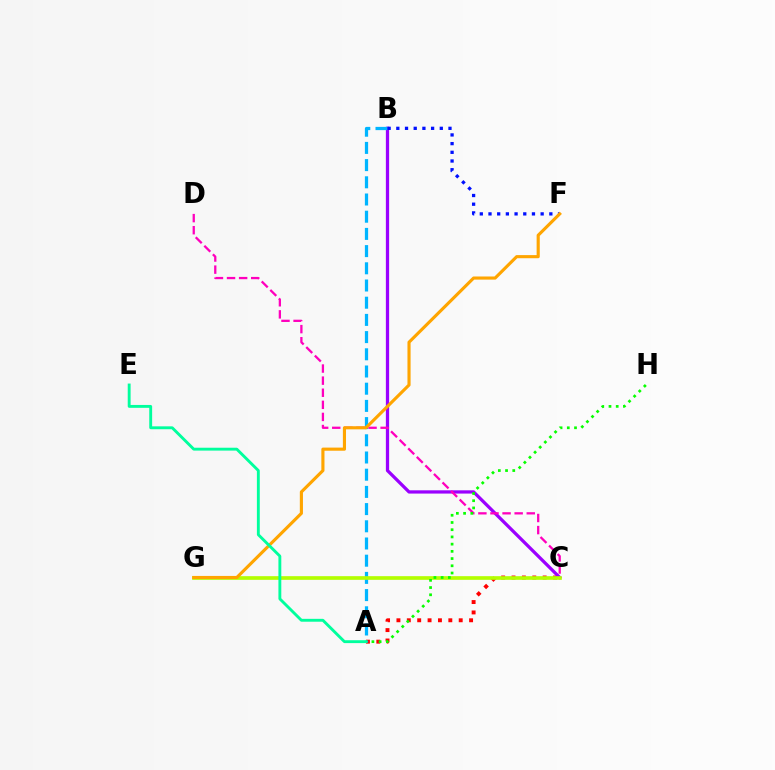{('A', 'C'): [{'color': '#ff0000', 'line_style': 'dotted', 'thickness': 2.82}], ('B', 'C'): [{'color': '#9b00ff', 'line_style': 'solid', 'thickness': 2.35}], ('A', 'B'): [{'color': '#00b5ff', 'line_style': 'dashed', 'thickness': 2.34}], ('C', 'D'): [{'color': '#ff00bd', 'line_style': 'dashed', 'thickness': 1.64}], ('B', 'F'): [{'color': '#0010ff', 'line_style': 'dotted', 'thickness': 2.36}], ('C', 'G'): [{'color': '#b3ff00', 'line_style': 'solid', 'thickness': 2.64}], ('F', 'G'): [{'color': '#ffa500', 'line_style': 'solid', 'thickness': 2.25}], ('A', 'H'): [{'color': '#08ff00', 'line_style': 'dotted', 'thickness': 1.96}], ('A', 'E'): [{'color': '#00ff9d', 'line_style': 'solid', 'thickness': 2.07}]}